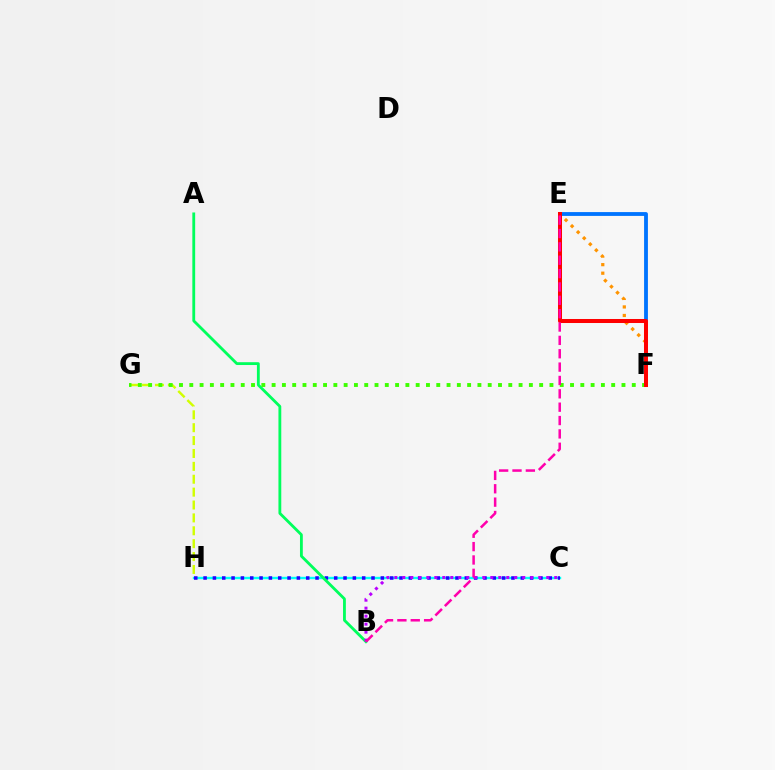{('E', 'F'): [{'color': '#ff9400', 'line_style': 'dotted', 'thickness': 2.32}, {'color': '#0074ff', 'line_style': 'solid', 'thickness': 2.76}, {'color': '#ff0000', 'line_style': 'solid', 'thickness': 2.89}], ('C', 'H'): [{'color': '#00fff6', 'line_style': 'solid', 'thickness': 1.72}, {'color': '#2500ff', 'line_style': 'dotted', 'thickness': 2.53}], ('G', 'H'): [{'color': '#d1ff00', 'line_style': 'dashed', 'thickness': 1.75}], ('A', 'B'): [{'color': '#00ff5c', 'line_style': 'solid', 'thickness': 2.03}], ('F', 'G'): [{'color': '#3dff00', 'line_style': 'dotted', 'thickness': 2.8}], ('B', 'C'): [{'color': '#b900ff', 'line_style': 'dotted', 'thickness': 2.17}], ('B', 'E'): [{'color': '#ff00ac', 'line_style': 'dashed', 'thickness': 1.81}]}